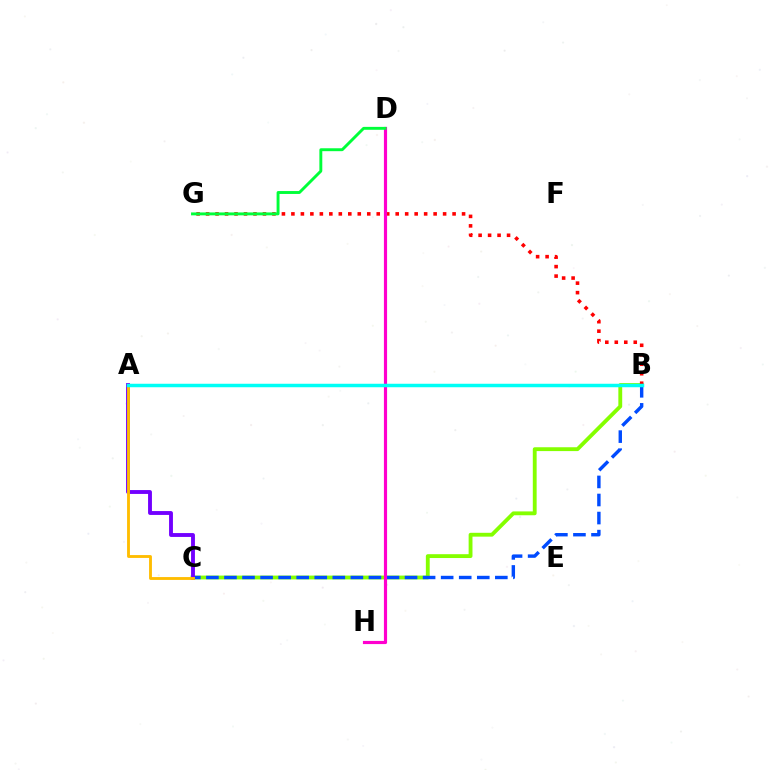{('B', 'C'): [{'color': '#84ff00', 'line_style': 'solid', 'thickness': 2.77}, {'color': '#004bff', 'line_style': 'dashed', 'thickness': 2.45}], ('A', 'C'): [{'color': '#7200ff', 'line_style': 'solid', 'thickness': 2.79}, {'color': '#ffbd00', 'line_style': 'solid', 'thickness': 2.05}], ('B', 'G'): [{'color': '#ff0000', 'line_style': 'dotted', 'thickness': 2.58}], ('D', 'H'): [{'color': '#ff00cf', 'line_style': 'solid', 'thickness': 2.28}], ('A', 'B'): [{'color': '#00fff6', 'line_style': 'solid', 'thickness': 2.51}], ('D', 'G'): [{'color': '#00ff39', 'line_style': 'solid', 'thickness': 2.1}]}